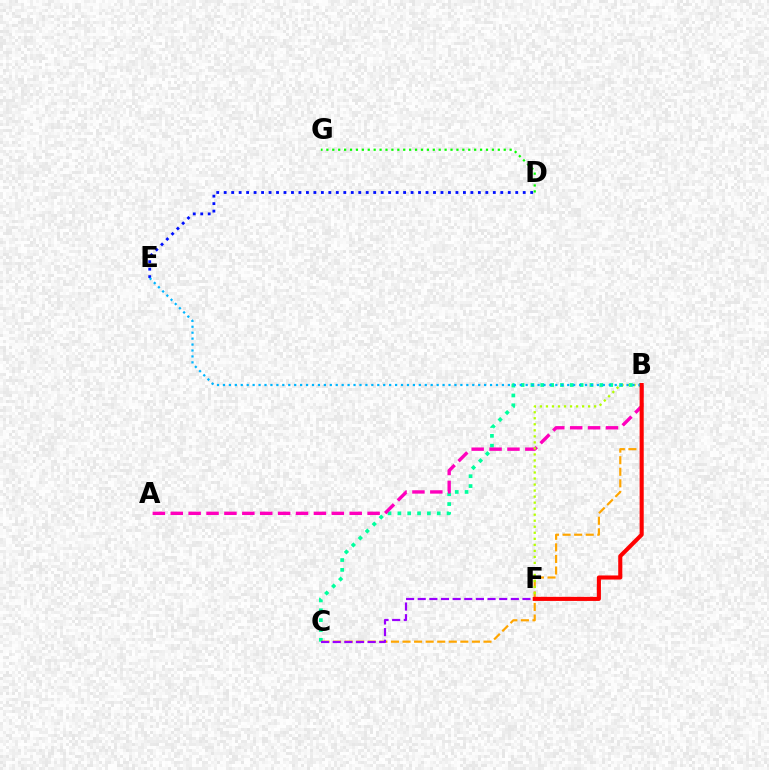{('B', 'C'): [{'color': '#00ff9d', 'line_style': 'dotted', 'thickness': 2.68}, {'color': '#ffa500', 'line_style': 'dashed', 'thickness': 1.57}], ('A', 'B'): [{'color': '#ff00bd', 'line_style': 'dashed', 'thickness': 2.43}], ('D', 'E'): [{'color': '#0010ff', 'line_style': 'dotted', 'thickness': 2.03}], ('B', 'F'): [{'color': '#b3ff00', 'line_style': 'dotted', 'thickness': 1.64}, {'color': '#ff0000', 'line_style': 'solid', 'thickness': 2.95}], ('C', 'F'): [{'color': '#9b00ff', 'line_style': 'dashed', 'thickness': 1.58}], ('B', 'E'): [{'color': '#00b5ff', 'line_style': 'dotted', 'thickness': 1.61}], ('D', 'G'): [{'color': '#08ff00', 'line_style': 'dotted', 'thickness': 1.61}]}